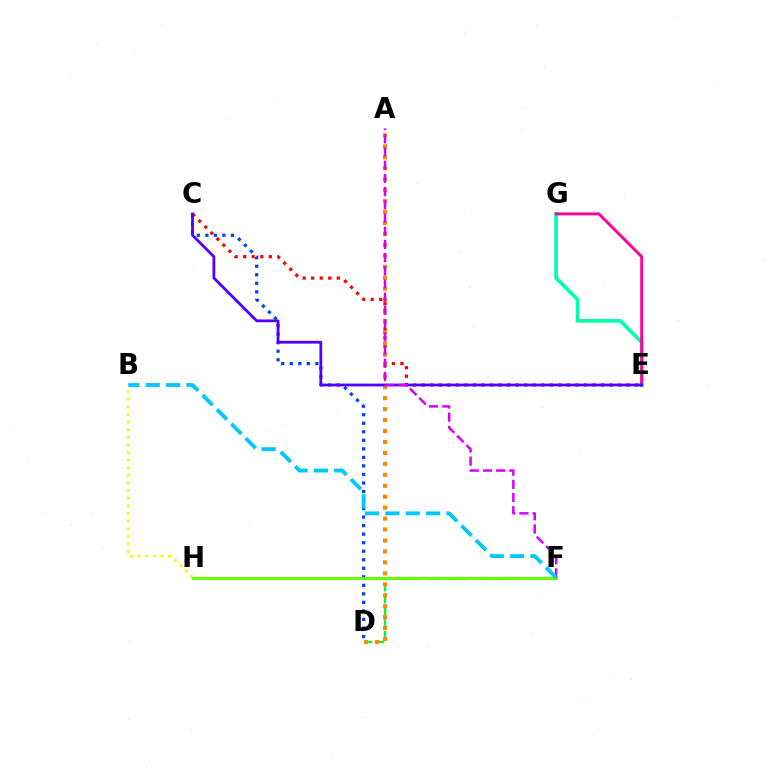{('E', 'G'): [{'color': '#00ffaf', 'line_style': 'solid', 'thickness': 2.63}, {'color': '#ff00a0', 'line_style': 'solid', 'thickness': 2.11}], ('C', 'E'): [{'color': '#ff0000', 'line_style': 'dotted', 'thickness': 2.32}, {'color': '#4f00ff', 'line_style': 'solid', 'thickness': 2.01}], ('B', 'H'): [{'color': '#eeff00', 'line_style': 'dotted', 'thickness': 2.07}], ('D', 'F'): [{'color': '#00ff27', 'line_style': 'dashed', 'thickness': 1.62}], ('C', 'D'): [{'color': '#003fff', 'line_style': 'dotted', 'thickness': 2.32}], ('F', 'H'): [{'color': '#66ff00', 'line_style': 'solid', 'thickness': 2.13}], ('A', 'D'): [{'color': '#ff8800', 'line_style': 'dotted', 'thickness': 2.97}], ('A', 'F'): [{'color': '#d600ff', 'line_style': 'dashed', 'thickness': 1.79}], ('B', 'F'): [{'color': '#00c7ff', 'line_style': 'dashed', 'thickness': 2.77}]}